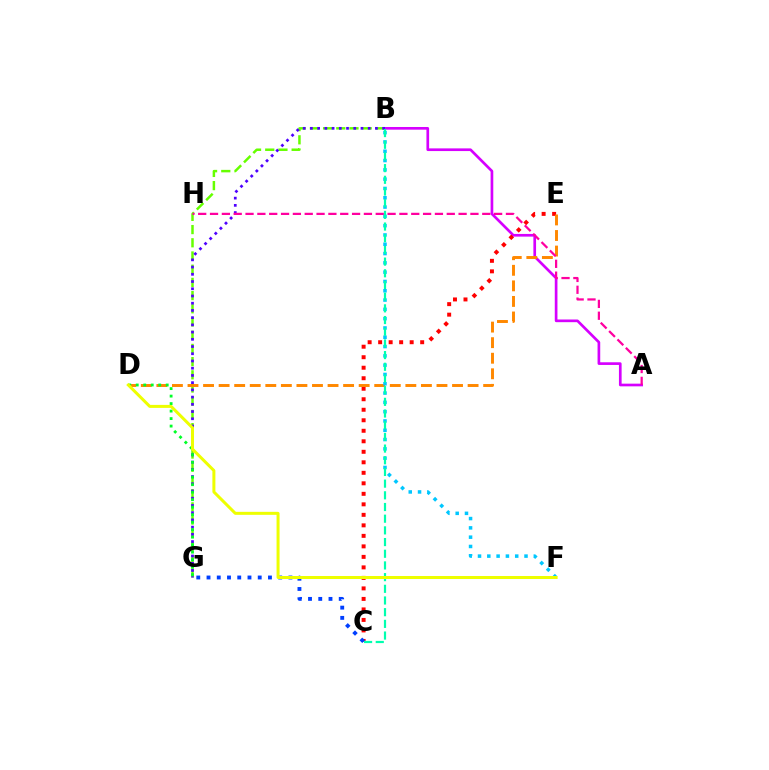{('A', 'B'): [{'color': '#d600ff', 'line_style': 'solid', 'thickness': 1.93}], ('B', 'G'): [{'color': '#66ff00', 'line_style': 'dashed', 'thickness': 1.79}, {'color': '#4f00ff', 'line_style': 'dotted', 'thickness': 1.96}], ('C', 'E'): [{'color': '#ff0000', 'line_style': 'dotted', 'thickness': 2.86}], ('D', 'E'): [{'color': '#ff8800', 'line_style': 'dashed', 'thickness': 2.11}], ('D', 'G'): [{'color': '#00ff27', 'line_style': 'dotted', 'thickness': 2.04}], ('B', 'F'): [{'color': '#00c7ff', 'line_style': 'dotted', 'thickness': 2.53}], ('C', 'G'): [{'color': '#003fff', 'line_style': 'dotted', 'thickness': 2.78}], ('A', 'H'): [{'color': '#ff00a0', 'line_style': 'dashed', 'thickness': 1.61}], ('B', 'C'): [{'color': '#00ffaf', 'line_style': 'dashed', 'thickness': 1.59}], ('D', 'F'): [{'color': '#eeff00', 'line_style': 'solid', 'thickness': 2.16}]}